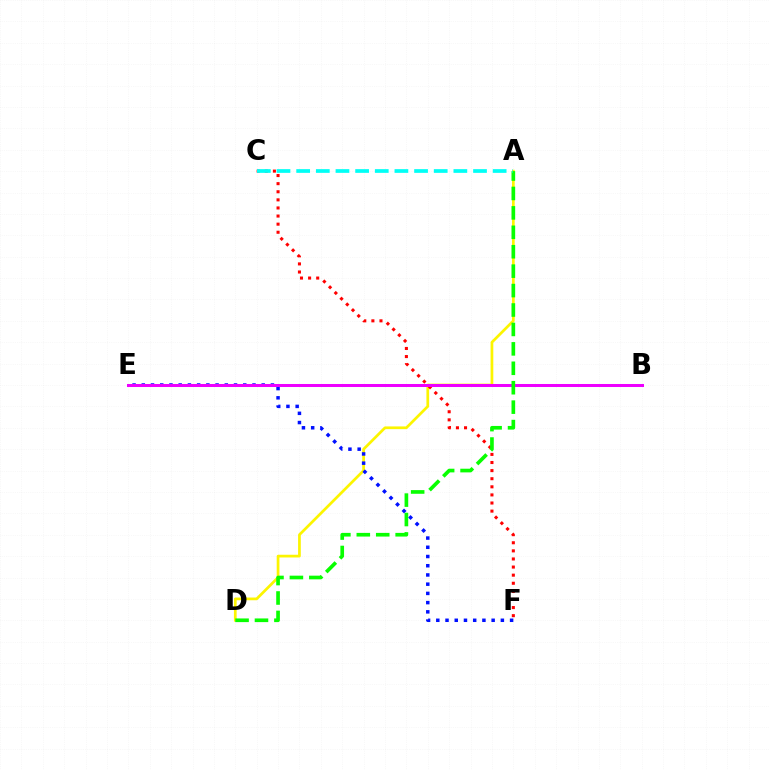{('A', 'D'): [{'color': '#fcf500', 'line_style': 'solid', 'thickness': 1.96}, {'color': '#08ff00', 'line_style': 'dashed', 'thickness': 2.64}], ('E', 'F'): [{'color': '#0010ff', 'line_style': 'dotted', 'thickness': 2.51}], ('C', 'F'): [{'color': '#ff0000', 'line_style': 'dotted', 'thickness': 2.2}], ('B', 'E'): [{'color': '#ee00ff', 'line_style': 'solid', 'thickness': 2.17}], ('A', 'C'): [{'color': '#00fff6', 'line_style': 'dashed', 'thickness': 2.67}]}